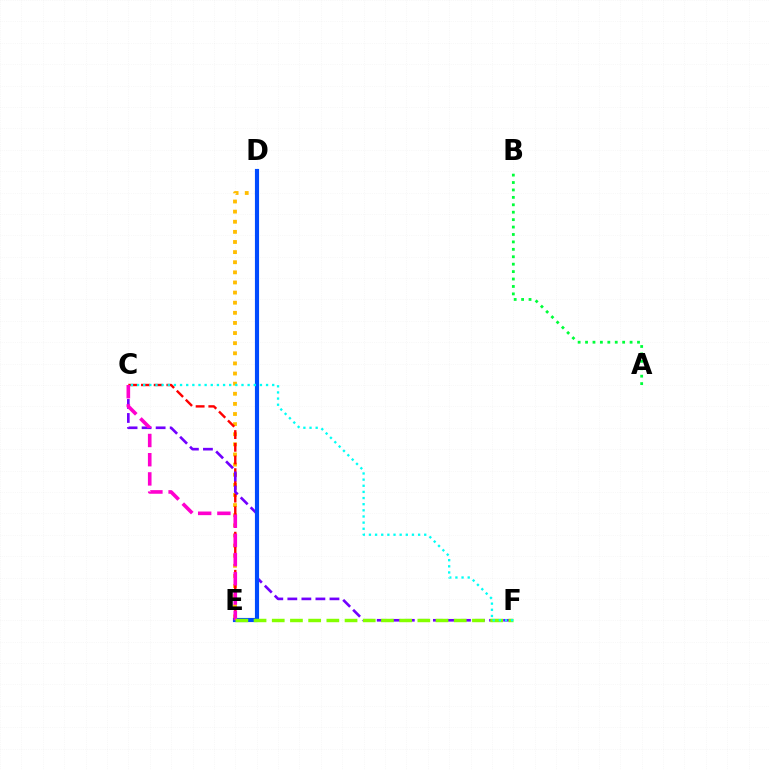{('D', 'E'): [{'color': '#ffbd00', 'line_style': 'dotted', 'thickness': 2.75}, {'color': '#004bff', 'line_style': 'solid', 'thickness': 2.98}], ('C', 'E'): [{'color': '#ff0000', 'line_style': 'dashed', 'thickness': 1.73}, {'color': '#ff00cf', 'line_style': 'dashed', 'thickness': 2.61}], ('C', 'F'): [{'color': '#7200ff', 'line_style': 'dashed', 'thickness': 1.91}, {'color': '#00fff6', 'line_style': 'dotted', 'thickness': 1.67}], ('A', 'B'): [{'color': '#00ff39', 'line_style': 'dotted', 'thickness': 2.02}], ('E', 'F'): [{'color': '#84ff00', 'line_style': 'dashed', 'thickness': 2.47}]}